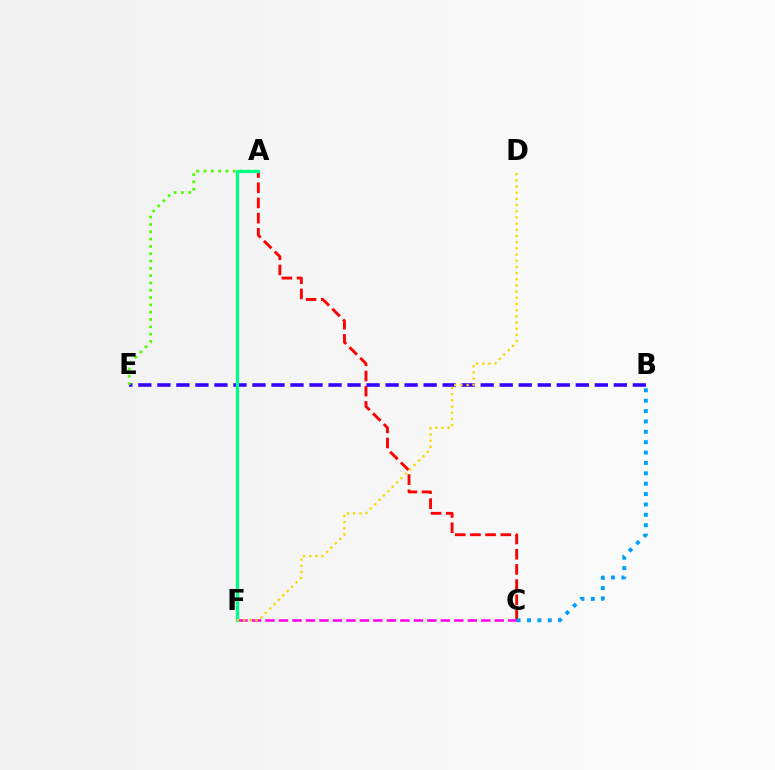{('A', 'C'): [{'color': '#ff0000', 'line_style': 'dashed', 'thickness': 2.06}], ('C', 'F'): [{'color': '#ff00ed', 'line_style': 'dashed', 'thickness': 1.83}], ('B', 'E'): [{'color': '#3700ff', 'line_style': 'dashed', 'thickness': 2.58}], ('A', 'E'): [{'color': '#4fff00', 'line_style': 'dotted', 'thickness': 1.99}], ('A', 'F'): [{'color': '#00ff86', 'line_style': 'solid', 'thickness': 2.35}], ('B', 'C'): [{'color': '#009eff', 'line_style': 'dotted', 'thickness': 2.82}], ('D', 'F'): [{'color': '#ffd500', 'line_style': 'dotted', 'thickness': 1.68}]}